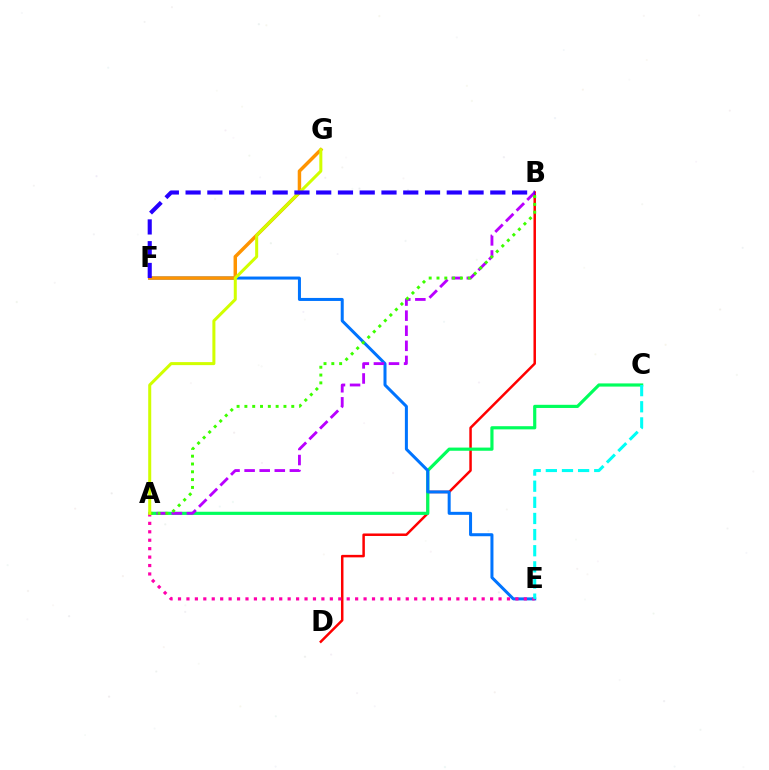{('B', 'D'): [{'color': '#ff0000', 'line_style': 'solid', 'thickness': 1.79}], ('A', 'C'): [{'color': '#00ff5c', 'line_style': 'solid', 'thickness': 2.28}], ('E', 'F'): [{'color': '#0074ff', 'line_style': 'solid', 'thickness': 2.17}], ('A', 'B'): [{'color': '#b900ff', 'line_style': 'dashed', 'thickness': 2.05}, {'color': '#3dff00', 'line_style': 'dotted', 'thickness': 2.12}], ('A', 'E'): [{'color': '#ff00ac', 'line_style': 'dotted', 'thickness': 2.29}], ('F', 'G'): [{'color': '#ff9400', 'line_style': 'solid', 'thickness': 2.49}], ('C', 'E'): [{'color': '#00fff6', 'line_style': 'dashed', 'thickness': 2.19}], ('A', 'G'): [{'color': '#d1ff00', 'line_style': 'solid', 'thickness': 2.18}], ('B', 'F'): [{'color': '#2500ff', 'line_style': 'dashed', 'thickness': 2.96}]}